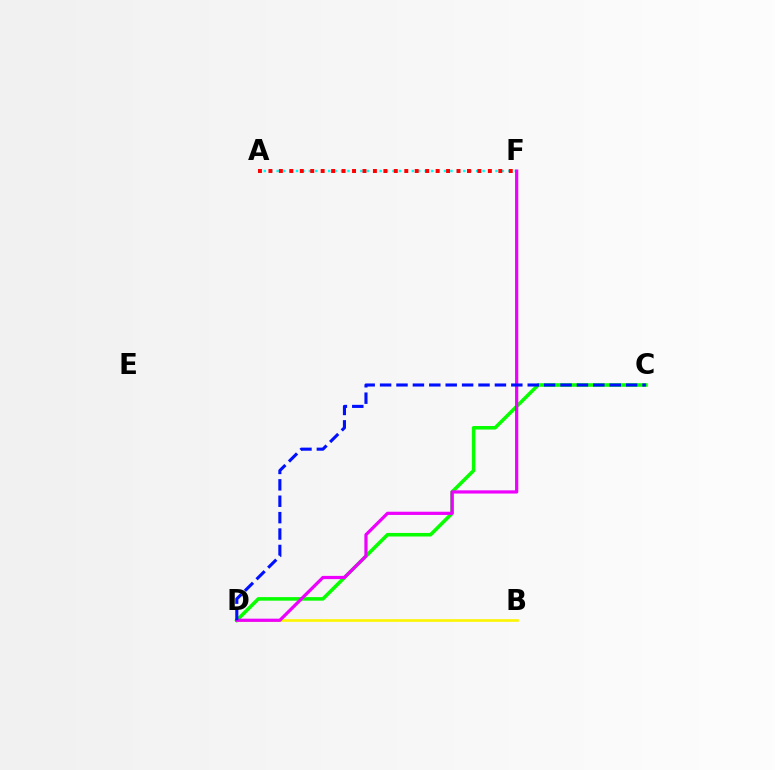{('C', 'D'): [{'color': '#08ff00', 'line_style': 'solid', 'thickness': 2.56}, {'color': '#0010ff', 'line_style': 'dashed', 'thickness': 2.23}], ('A', 'F'): [{'color': '#00fff6', 'line_style': 'dotted', 'thickness': 1.75}, {'color': '#ff0000', 'line_style': 'dotted', 'thickness': 2.84}], ('B', 'D'): [{'color': '#fcf500', 'line_style': 'solid', 'thickness': 1.9}], ('D', 'F'): [{'color': '#ee00ff', 'line_style': 'solid', 'thickness': 2.32}]}